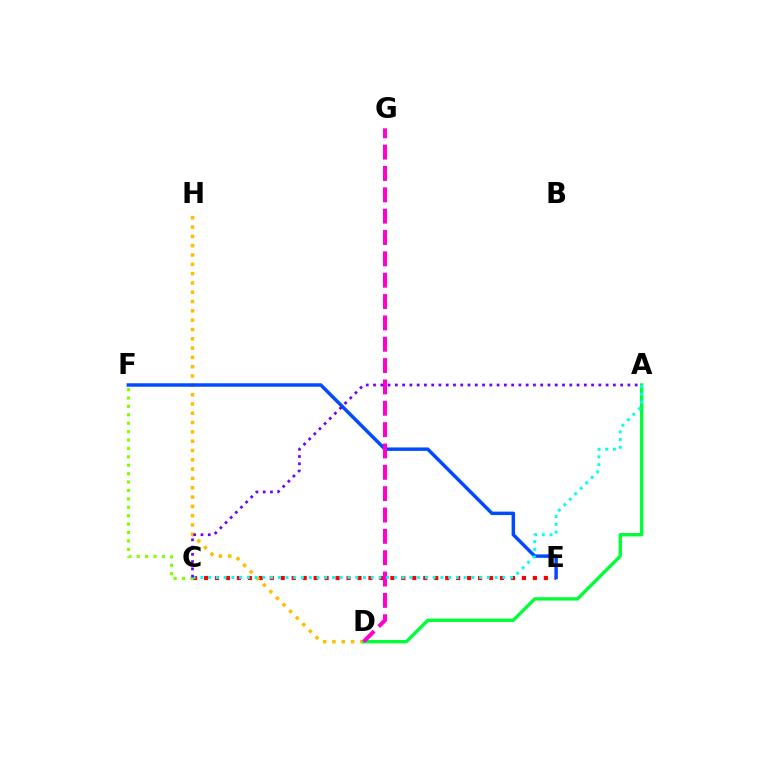{('C', 'E'): [{'color': '#ff0000', 'line_style': 'dotted', 'thickness': 2.98}], ('C', 'F'): [{'color': '#84ff00', 'line_style': 'dotted', 'thickness': 2.29}], ('D', 'H'): [{'color': '#ffbd00', 'line_style': 'dotted', 'thickness': 2.53}], ('E', 'F'): [{'color': '#004bff', 'line_style': 'solid', 'thickness': 2.49}], ('A', 'D'): [{'color': '#00ff39', 'line_style': 'solid', 'thickness': 2.42}], ('D', 'G'): [{'color': '#ff00cf', 'line_style': 'dashed', 'thickness': 2.9}], ('A', 'C'): [{'color': '#00fff6', 'line_style': 'dotted', 'thickness': 2.1}, {'color': '#7200ff', 'line_style': 'dotted', 'thickness': 1.97}]}